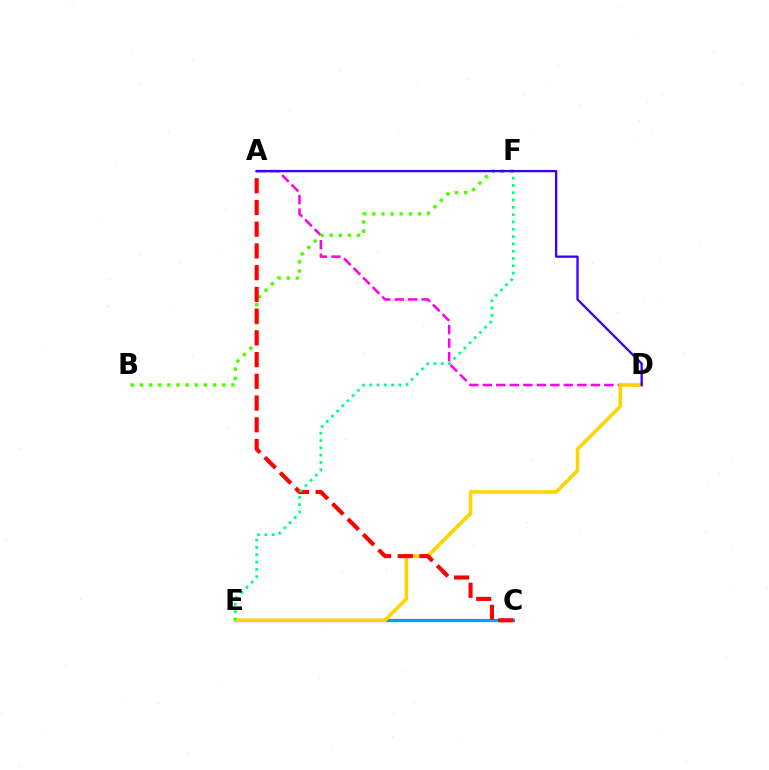{('A', 'D'): [{'color': '#ff00ed', 'line_style': 'dashed', 'thickness': 1.83}, {'color': '#3700ff', 'line_style': 'solid', 'thickness': 1.67}], ('B', 'F'): [{'color': '#4fff00', 'line_style': 'dotted', 'thickness': 2.49}], ('C', 'E'): [{'color': '#009eff', 'line_style': 'solid', 'thickness': 2.34}], ('D', 'E'): [{'color': '#ffd500', 'line_style': 'solid', 'thickness': 2.57}], ('A', 'C'): [{'color': '#ff0000', 'line_style': 'dashed', 'thickness': 2.95}], ('E', 'F'): [{'color': '#00ff86', 'line_style': 'dotted', 'thickness': 1.98}]}